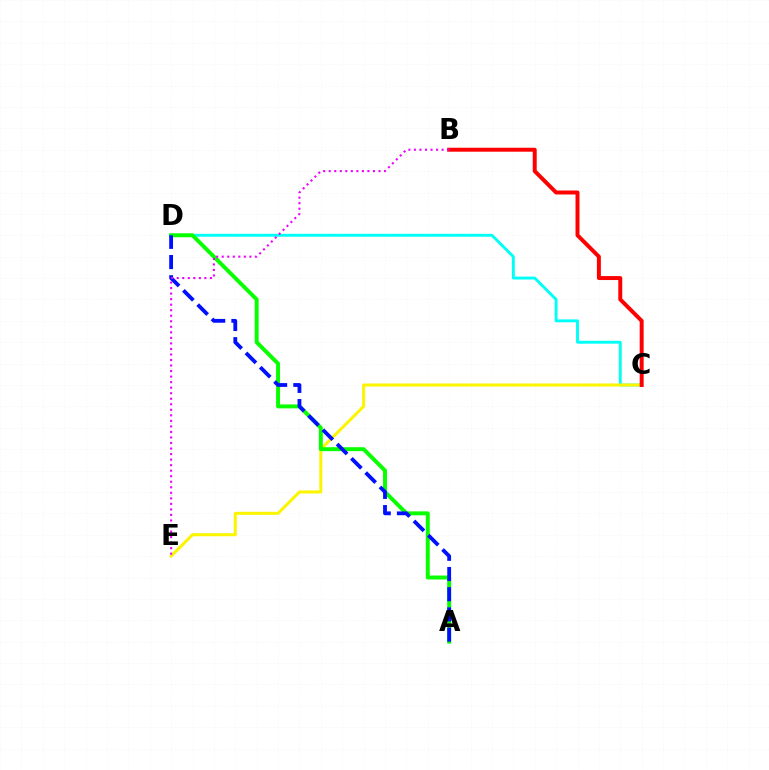{('C', 'D'): [{'color': '#00fff6', 'line_style': 'solid', 'thickness': 2.09}], ('C', 'E'): [{'color': '#fcf500', 'line_style': 'solid', 'thickness': 2.18}], ('B', 'C'): [{'color': '#ff0000', 'line_style': 'solid', 'thickness': 2.85}], ('A', 'D'): [{'color': '#08ff00', 'line_style': 'solid', 'thickness': 2.84}, {'color': '#0010ff', 'line_style': 'dashed', 'thickness': 2.74}], ('B', 'E'): [{'color': '#ee00ff', 'line_style': 'dotted', 'thickness': 1.5}]}